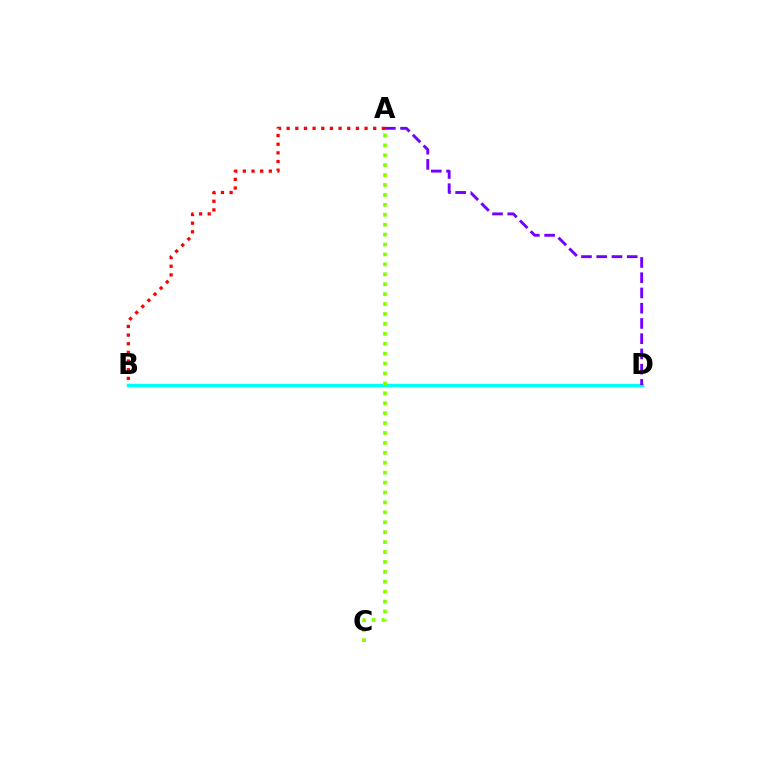{('B', 'D'): [{'color': '#00fff6', 'line_style': 'solid', 'thickness': 2.45}], ('A', 'D'): [{'color': '#7200ff', 'line_style': 'dashed', 'thickness': 2.07}], ('A', 'B'): [{'color': '#ff0000', 'line_style': 'dotted', 'thickness': 2.35}], ('A', 'C'): [{'color': '#84ff00', 'line_style': 'dotted', 'thickness': 2.7}]}